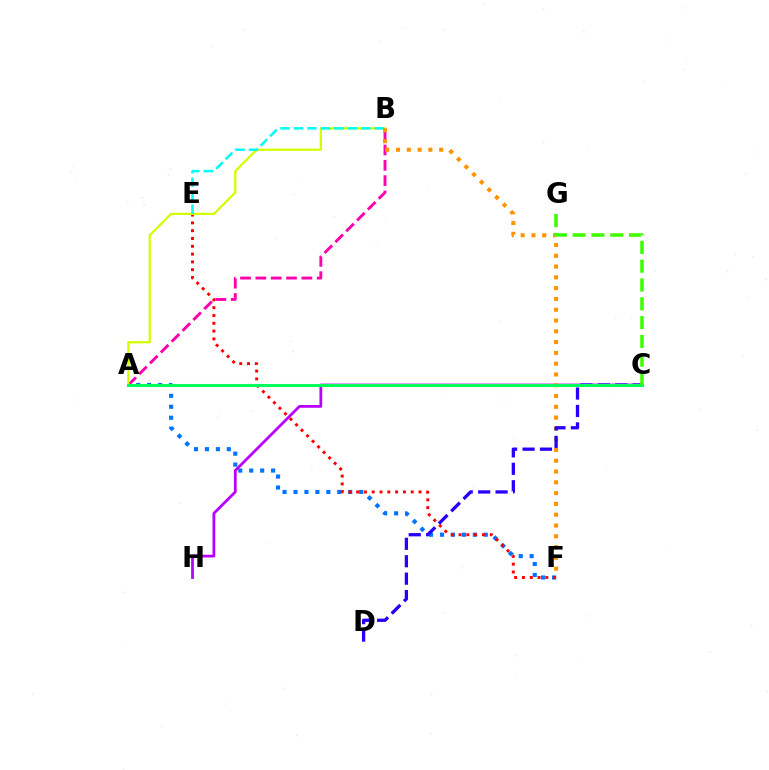{('A', 'F'): [{'color': '#0074ff', 'line_style': 'dotted', 'thickness': 2.97}], ('C', 'H'): [{'color': '#b900ff', 'line_style': 'solid', 'thickness': 2.0}], ('A', 'B'): [{'color': '#ff00ac', 'line_style': 'dashed', 'thickness': 2.08}, {'color': '#d1ff00', 'line_style': 'solid', 'thickness': 1.62}], ('E', 'F'): [{'color': '#ff0000', 'line_style': 'dotted', 'thickness': 2.12}], ('B', 'E'): [{'color': '#00fff6', 'line_style': 'dashed', 'thickness': 1.83}], ('B', 'F'): [{'color': '#ff9400', 'line_style': 'dotted', 'thickness': 2.93}], ('C', 'D'): [{'color': '#2500ff', 'line_style': 'dashed', 'thickness': 2.37}], ('A', 'C'): [{'color': '#00ff5c', 'line_style': 'solid', 'thickness': 2.2}], ('C', 'G'): [{'color': '#3dff00', 'line_style': 'dashed', 'thickness': 2.55}]}